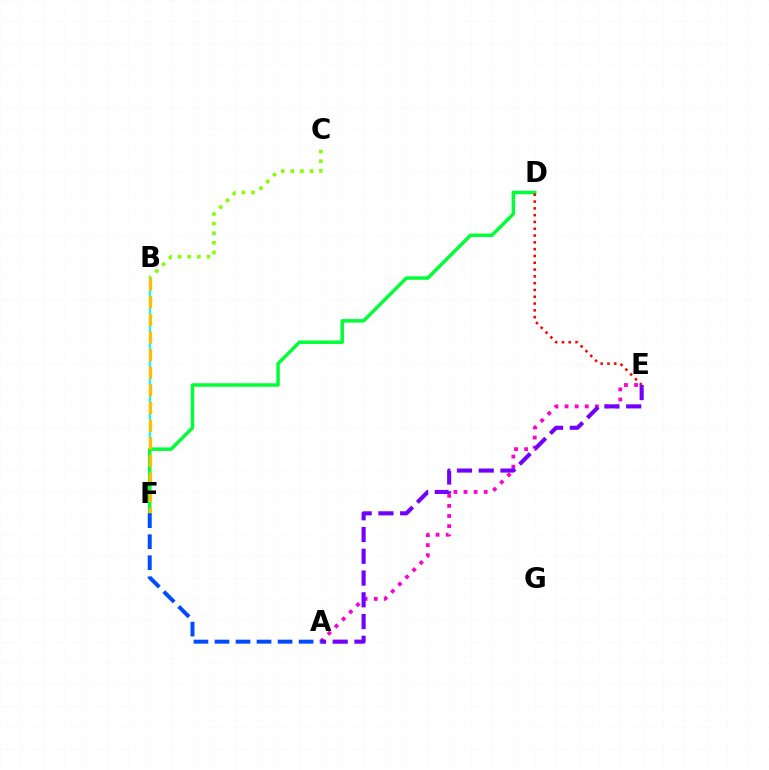{('B', 'F'): [{'color': '#00fff6', 'line_style': 'solid', 'thickness': 1.59}, {'color': '#ffbd00', 'line_style': 'dashed', 'thickness': 2.39}], ('D', 'F'): [{'color': '#00ff39', 'line_style': 'solid', 'thickness': 2.51}], ('A', 'E'): [{'color': '#ff00cf', 'line_style': 'dotted', 'thickness': 2.74}, {'color': '#7200ff', 'line_style': 'dashed', 'thickness': 2.96}], ('B', 'C'): [{'color': '#84ff00', 'line_style': 'dotted', 'thickness': 2.61}], ('D', 'E'): [{'color': '#ff0000', 'line_style': 'dotted', 'thickness': 1.85}], ('A', 'F'): [{'color': '#004bff', 'line_style': 'dashed', 'thickness': 2.86}]}